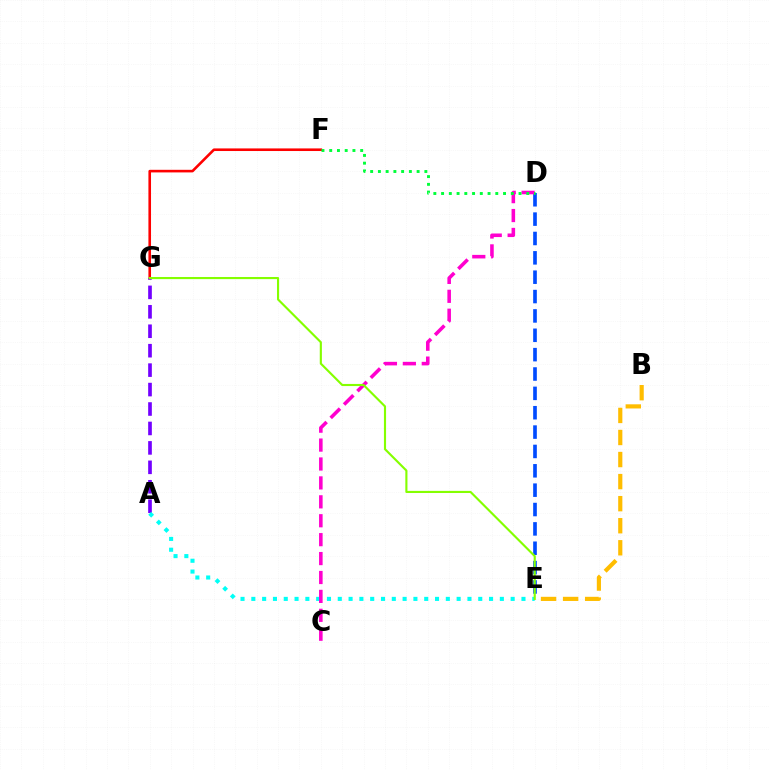{('D', 'E'): [{'color': '#004bff', 'line_style': 'dashed', 'thickness': 2.63}], ('F', 'G'): [{'color': '#ff0000', 'line_style': 'solid', 'thickness': 1.88}], ('A', 'G'): [{'color': '#7200ff', 'line_style': 'dashed', 'thickness': 2.64}], ('A', 'E'): [{'color': '#00fff6', 'line_style': 'dotted', 'thickness': 2.94}], ('B', 'E'): [{'color': '#ffbd00', 'line_style': 'dashed', 'thickness': 3.0}], ('C', 'D'): [{'color': '#ff00cf', 'line_style': 'dashed', 'thickness': 2.57}], ('E', 'G'): [{'color': '#84ff00', 'line_style': 'solid', 'thickness': 1.54}], ('D', 'F'): [{'color': '#00ff39', 'line_style': 'dotted', 'thickness': 2.1}]}